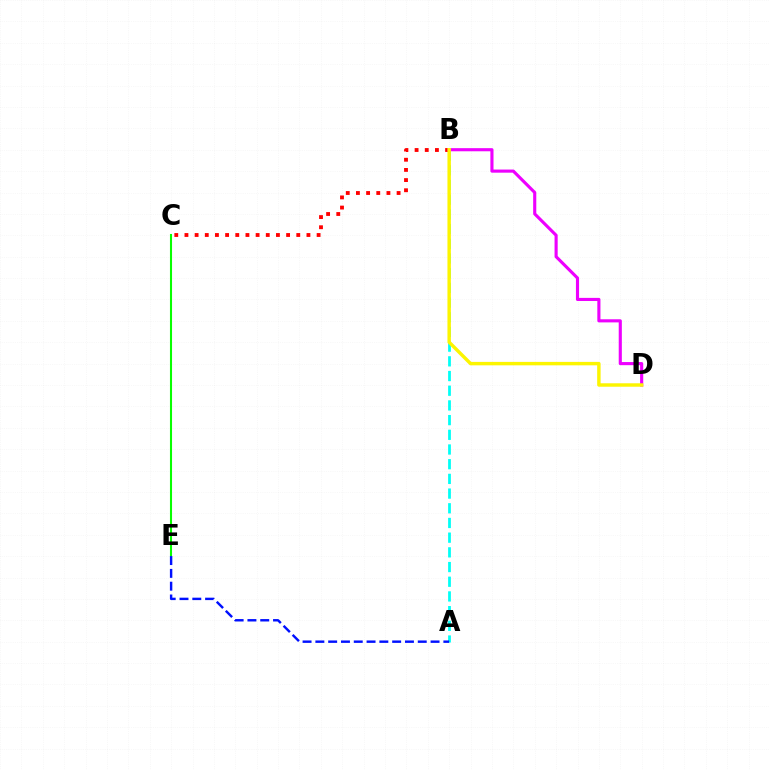{('A', 'B'): [{'color': '#00fff6', 'line_style': 'dashed', 'thickness': 2.0}], ('B', 'C'): [{'color': '#ff0000', 'line_style': 'dotted', 'thickness': 2.76}], ('B', 'D'): [{'color': '#ee00ff', 'line_style': 'solid', 'thickness': 2.25}, {'color': '#fcf500', 'line_style': 'solid', 'thickness': 2.47}], ('C', 'E'): [{'color': '#08ff00', 'line_style': 'solid', 'thickness': 1.5}], ('A', 'E'): [{'color': '#0010ff', 'line_style': 'dashed', 'thickness': 1.74}]}